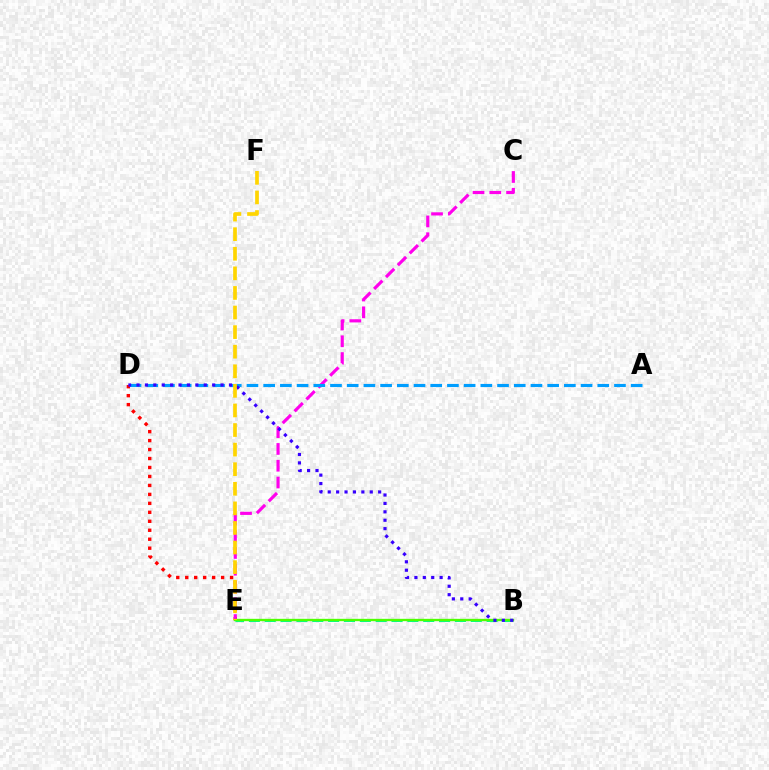{('D', 'E'): [{'color': '#ff0000', 'line_style': 'dotted', 'thickness': 2.44}], ('C', 'E'): [{'color': '#ff00ed', 'line_style': 'dashed', 'thickness': 2.28}], ('B', 'E'): [{'color': '#00ff86', 'line_style': 'dashed', 'thickness': 2.15}, {'color': '#4fff00', 'line_style': 'solid', 'thickness': 1.69}], ('A', 'D'): [{'color': '#009eff', 'line_style': 'dashed', 'thickness': 2.27}], ('B', 'D'): [{'color': '#3700ff', 'line_style': 'dotted', 'thickness': 2.28}], ('E', 'F'): [{'color': '#ffd500', 'line_style': 'dashed', 'thickness': 2.66}]}